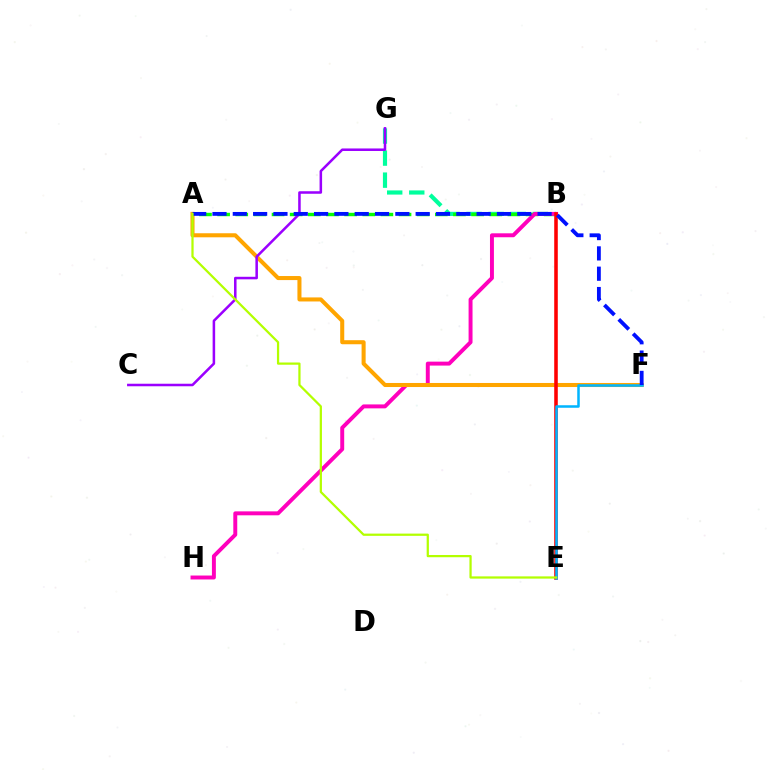{('B', 'G'): [{'color': '#00ff9d', 'line_style': 'dashed', 'thickness': 3.0}], ('A', 'B'): [{'color': '#08ff00', 'line_style': 'dashed', 'thickness': 2.46}], ('B', 'H'): [{'color': '#ff00bd', 'line_style': 'solid', 'thickness': 2.84}], ('A', 'F'): [{'color': '#ffa500', 'line_style': 'solid', 'thickness': 2.91}, {'color': '#0010ff', 'line_style': 'dashed', 'thickness': 2.76}], ('B', 'E'): [{'color': '#ff0000', 'line_style': 'solid', 'thickness': 2.57}], ('C', 'G'): [{'color': '#9b00ff', 'line_style': 'solid', 'thickness': 1.82}], ('E', 'F'): [{'color': '#00b5ff', 'line_style': 'solid', 'thickness': 1.81}], ('A', 'E'): [{'color': '#b3ff00', 'line_style': 'solid', 'thickness': 1.61}]}